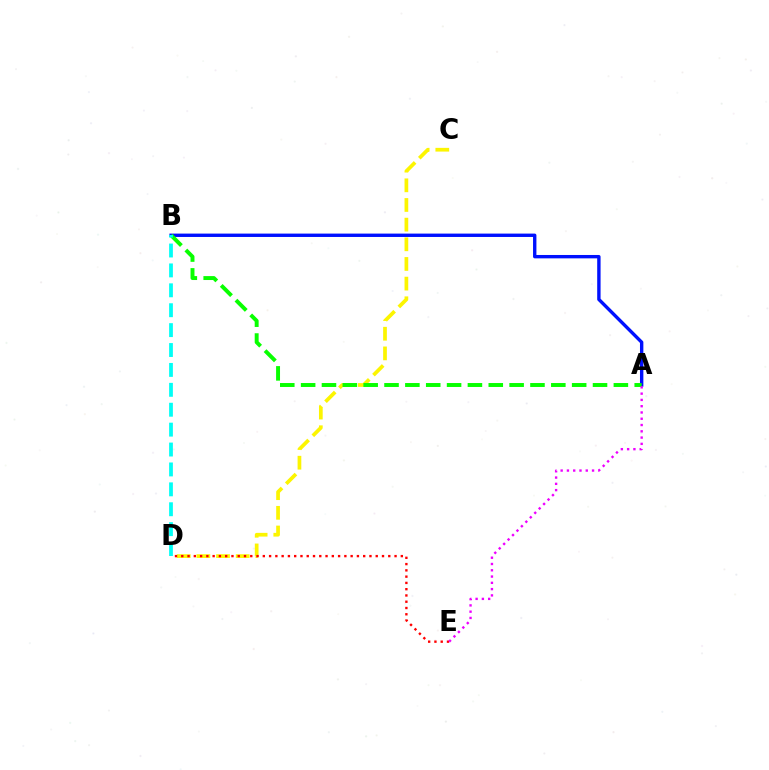{('A', 'B'): [{'color': '#0010ff', 'line_style': 'solid', 'thickness': 2.43}, {'color': '#08ff00', 'line_style': 'dashed', 'thickness': 2.83}], ('C', 'D'): [{'color': '#fcf500', 'line_style': 'dashed', 'thickness': 2.67}], ('D', 'E'): [{'color': '#ff0000', 'line_style': 'dotted', 'thickness': 1.7}], ('A', 'E'): [{'color': '#ee00ff', 'line_style': 'dotted', 'thickness': 1.71}], ('B', 'D'): [{'color': '#00fff6', 'line_style': 'dashed', 'thickness': 2.7}]}